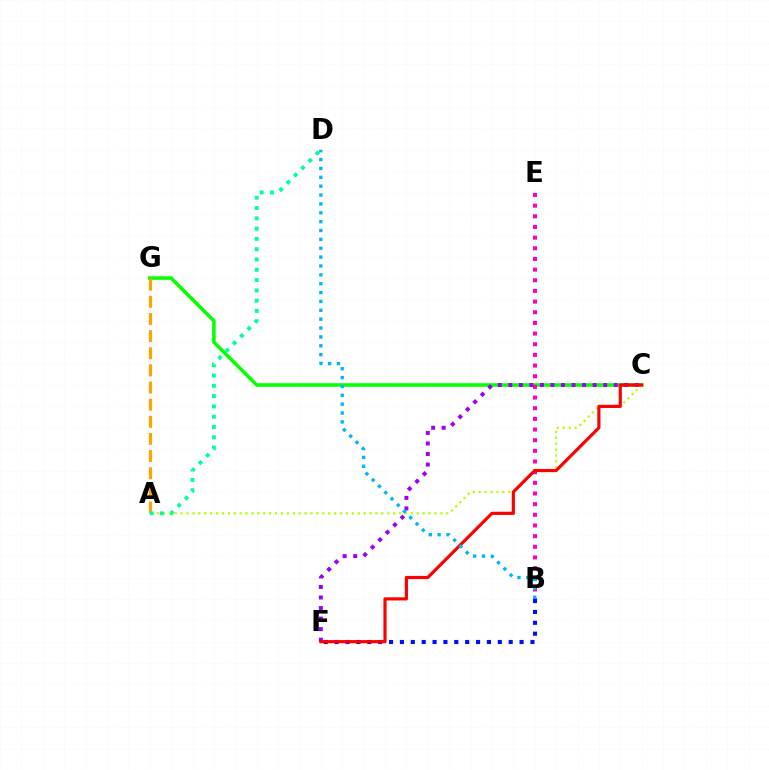{('C', 'G'): [{'color': '#08ff00', 'line_style': 'solid', 'thickness': 2.57}], ('B', 'E'): [{'color': '#ff00bd', 'line_style': 'dotted', 'thickness': 2.9}], ('A', 'G'): [{'color': '#ffa500', 'line_style': 'dashed', 'thickness': 2.33}], ('A', 'C'): [{'color': '#b3ff00', 'line_style': 'dotted', 'thickness': 1.6}], ('B', 'F'): [{'color': '#0010ff', 'line_style': 'dotted', 'thickness': 2.96}], ('A', 'D'): [{'color': '#00ff9d', 'line_style': 'dotted', 'thickness': 2.8}], ('C', 'F'): [{'color': '#9b00ff', 'line_style': 'dotted', 'thickness': 2.86}, {'color': '#ff0000', 'line_style': 'solid', 'thickness': 2.29}], ('B', 'D'): [{'color': '#00b5ff', 'line_style': 'dotted', 'thickness': 2.41}]}